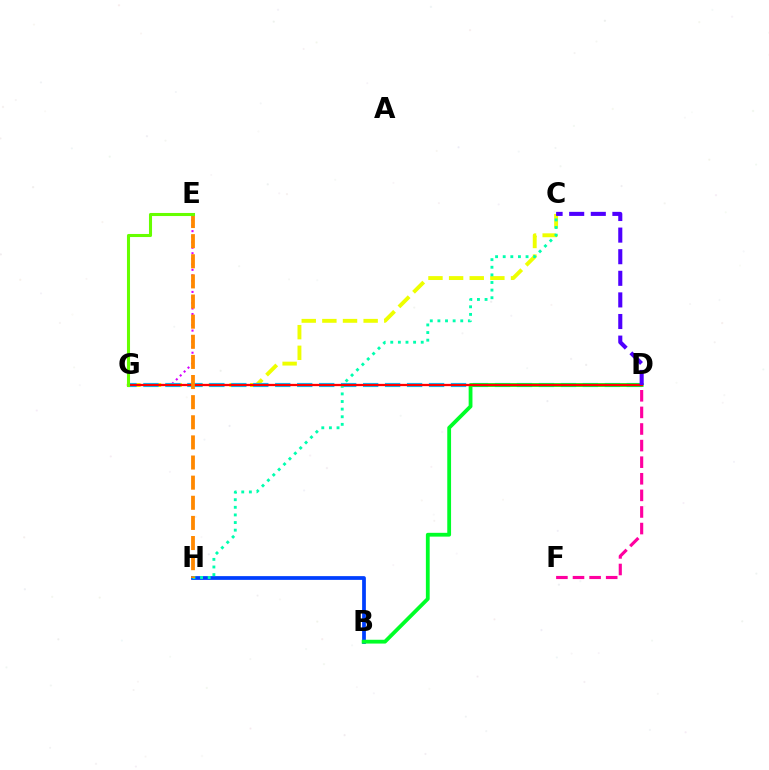{('E', 'G'): [{'color': '#d600ff', 'line_style': 'dotted', 'thickness': 1.5}, {'color': '#66ff00', 'line_style': 'solid', 'thickness': 2.21}], ('B', 'H'): [{'color': '#003fff', 'line_style': 'solid', 'thickness': 2.7}], ('C', 'G'): [{'color': '#eeff00', 'line_style': 'dashed', 'thickness': 2.8}], ('D', 'G'): [{'color': '#00c7ff', 'line_style': 'dashed', 'thickness': 2.99}, {'color': '#ff0000', 'line_style': 'solid', 'thickness': 1.64}], ('D', 'F'): [{'color': '#ff00a0', 'line_style': 'dashed', 'thickness': 2.25}], ('C', 'H'): [{'color': '#00ffaf', 'line_style': 'dotted', 'thickness': 2.07}], ('B', 'D'): [{'color': '#00ff27', 'line_style': 'solid', 'thickness': 2.74}], ('E', 'H'): [{'color': '#ff8800', 'line_style': 'dashed', 'thickness': 2.73}], ('C', 'D'): [{'color': '#4f00ff', 'line_style': 'dashed', 'thickness': 2.93}]}